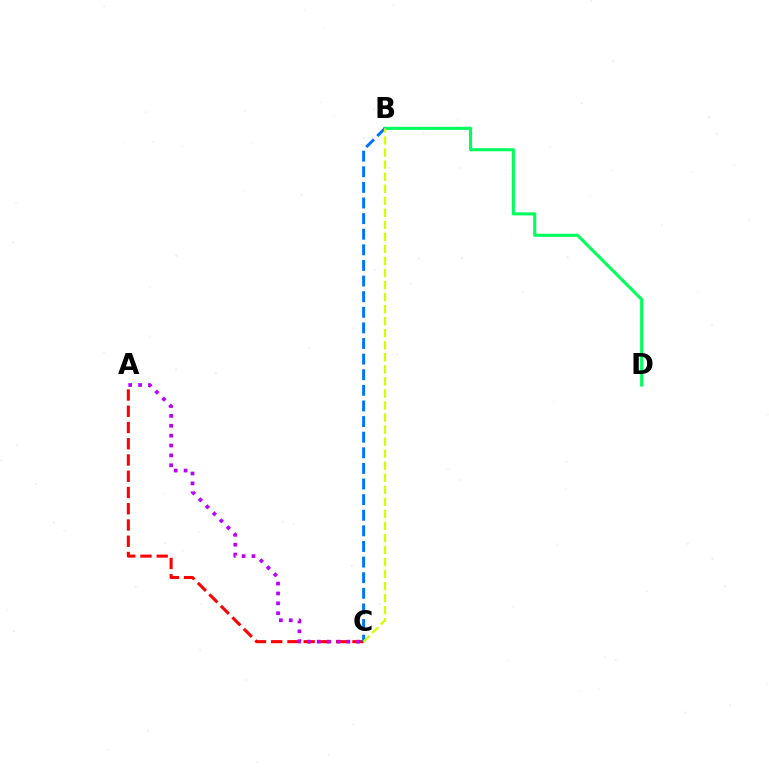{('A', 'C'): [{'color': '#ff0000', 'line_style': 'dashed', 'thickness': 2.21}, {'color': '#b900ff', 'line_style': 'dotted', 'thickness': 2.68}], ('B', 'D'): [{'color': '#00ff5c', 'line_style': 'solid', 'thickness': 2.22}], ('B', 'C'): [{'color': '#0074ff', 'line_style': 'dashed', 'thickness': 2.12}, {'color': '#d1ff00', 'line_style': 'dashed', 'thickness': 1.64}]}